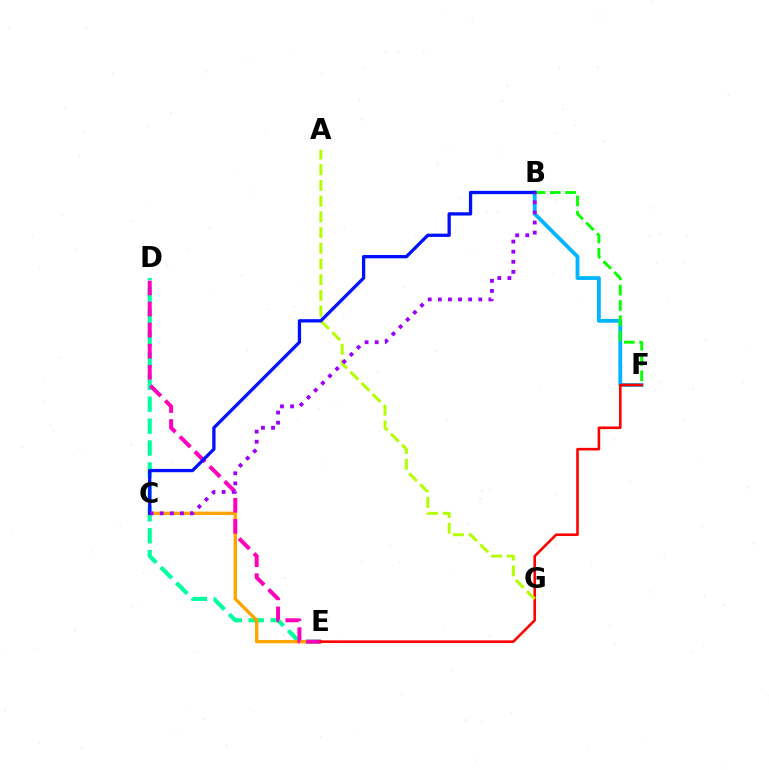{('D', 'E'): [{'color': '#00ff9d', 'line_style': 'dashed', 'thickness': 2.98}, {'color': '#ff00bd', 'line_style': 'dashed', 'thickness': 2.86}], ('C', 'E'): [{'color': '#ffa500', 'line_style': 'solid', 'thickness': 2.42}], ('B', 'F'): [{'color': '#00b5ff', 'line_style': 'solid', 'thickness': 2.73}, {'color': '#08ff00', 'line_style': 'dashed', 'thickness': 2.08}], ('E', 'F'): [{'color': '#ff0000', 'line_style': 'solid', 'thickness': 1.87}], ('A', 'G'): [{'color': '#b3ff00', 'line_style': 'dashed', 'thickness': 2.13}], ('B', 'C'): [{'color': '#0010ff', 'line_style': 'solid', 'thickness': 2.37}, {'color': '#9b00ff', 'line_style': 'dotted', 'thickness': 2.75}]}